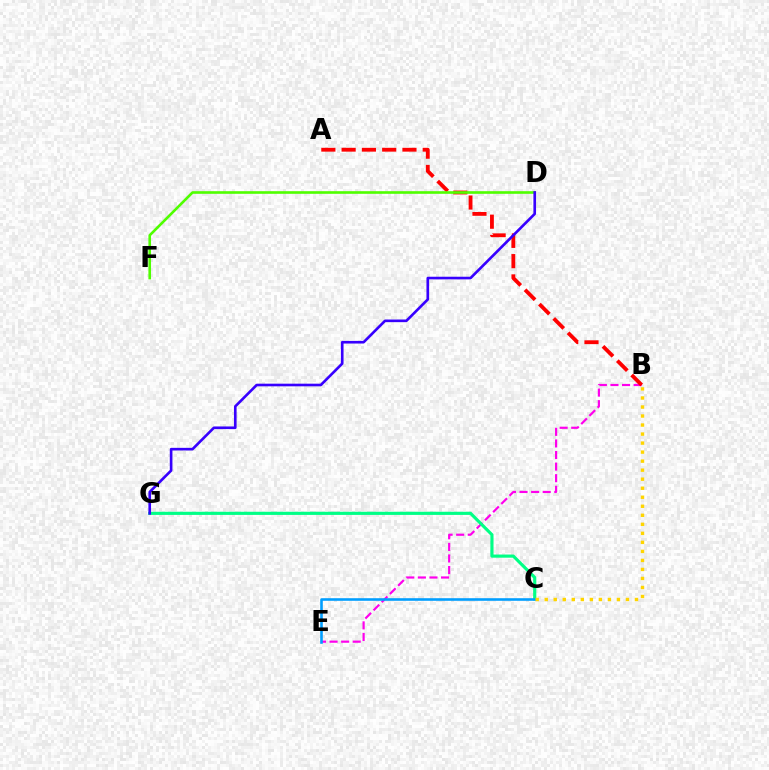{('B', 'E'): [{'color': '#ff00ed', 'line_style': 'dashed', 'thickness': 1.57}], ('A', 'B'): [{'color': '#ff0000', 'line_style': 'dashed', 'thickness': 2.75}], ('C', 'G'): [{'color': '#00ff86', 'line_style': 'solid', 'thickness': 2.27}], ('D', 'F'): [{'color': '#4fff00', 'line_style': 'solid', 'thickness': 1.89}], ('C', 'E'): [{'color': '#009eff', 'line_style': 'solid', 'thickness': 1.87}], ('B', 'C'): [{'color': '#ffd500', 'line_style': 'dotted', 'thickness': 2.45}], ('D', 'G'): [{'color': '#3700ff', 'line_style': 'solid', 'thickness': 1.9}]}